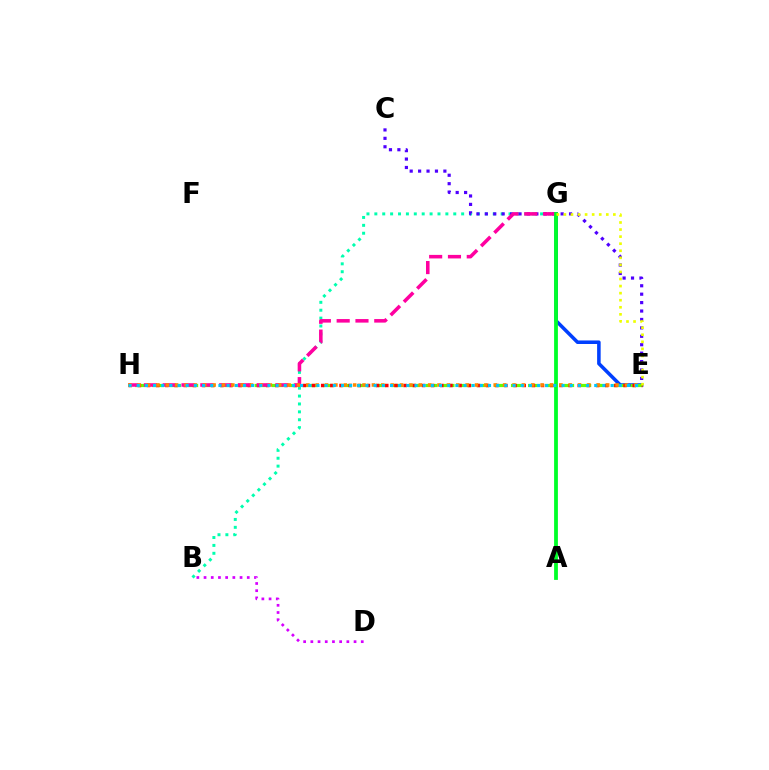{('B', 'D'): [{'color': '#d600ff', 'line_style': 'dotted', 'thickness': 1.96}], ('E', 'G'): [{'color': '#003fff', 'line_style': 'solid', 'thickness': 2.55}, {'color': '#eeff00', 'line_style': 'dotted', 'thickness': 1.92}], ('E', 'H'): [{'color': '#66ff00', 'line_style': 'dashed', 'thickness': 2.32}, {'color': '#ff0000', 'line_style': 'dotted', 'thickness': 2.49}, {'color': '#ff8800', 'line_style': 'dotted', 'thickness': 2.55}, {'color': '#00c7ff', 'line_style': 'dotted', 'thickness': 2.22}], ('B', 'G'): [{'color': '#00ffaf', 'line_style': 'dotted', 'thickness': 2.14}], ('C', 'E'): [{'color': '#4f00ff', 'line_style': 'dotted', 'thickness': 2.29}], ('G', 'H'): [{'color': '#ff00a0', 'line_style': 'dashed', 'thickness': 2.55}], ('A', 'G'): [{'color': '#00ff27', 'line_style': 'solid', 'thickness': 2.73}]}